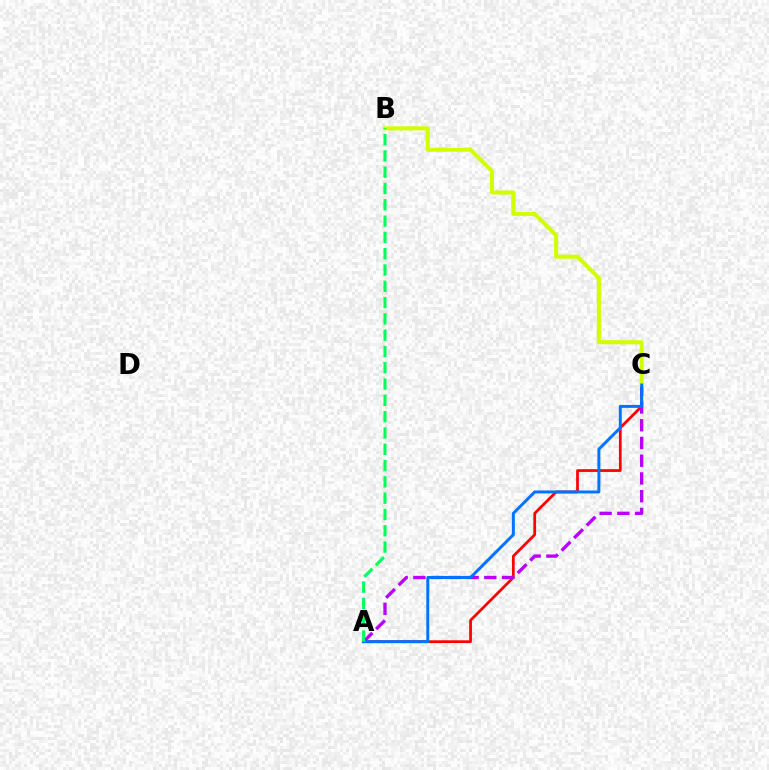{('A', 'C'): [{'color': '#ff0000', 'line_style': 'solid', 'thickness': 1.97}, {'color': '#b900ff', 'line_style': 'dashed', 'thickness': 2.41}, {'color': '#0074ff', 'line_style': 'solid', 'thickness': 2.13}], ('B', 'C'): [{'color': '#d1ff00', 'line_style': 'solid', 'thickness': 2.93}], ('A', 'B'): [{'color': '#00ff5c', 'line_style': 'dashed', 'thickness': 2.21}]}